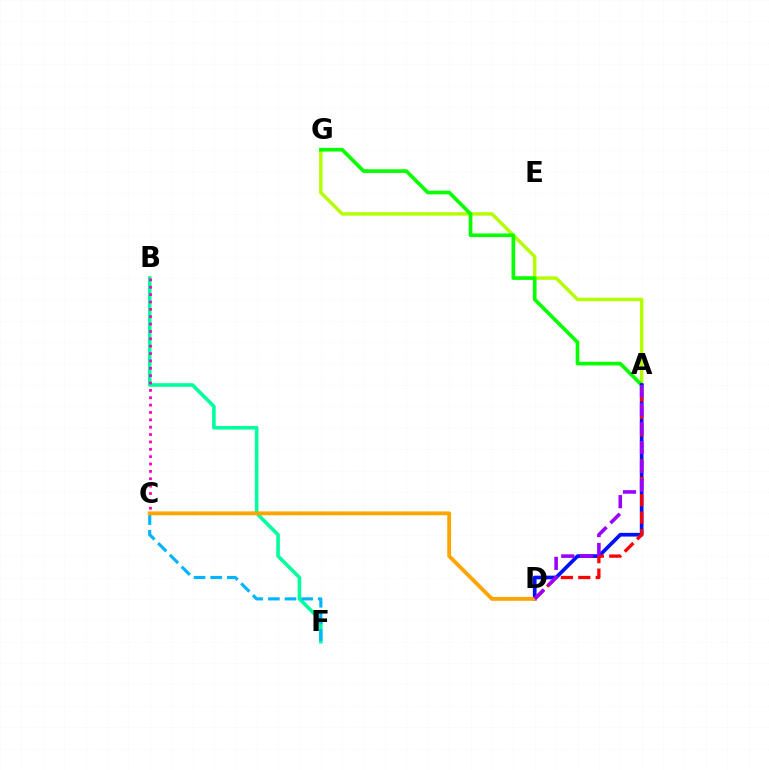{('B', 'F'): [{'color': '#00ff9d', 'line_style': 'solid', 'thickness': 2.6}], ('A', 'G'): [{'color': '#b3ff00', 'line_style': 'solid', 'thickness': 2.48}, {'color': '#08ff00', 'line_style': 'solid', 'thickness': 2.64}], ('A', 'D'): [{'color': '#0010ff', 'line_style': 'solid', 'thickness': 2.66}, {'color': '#ff0000', 'line_style': 'dashed', 'thickness': 2.37}, {'color': '#9b00ff', 'line_style': 'dashed', 'thickness': 2.57}], ('C', 'F'): [{'color': '#00b5ff', 'line_style': 'dashed', 'thickness': 2.26}], ('C', 'D'): [{'color': '#ffa500', 'line_style': 'solid', 'thickness': 2.78}], ('B', 'C'): [{'color': '#ff00bd', 'line_style': 'dotted', 'thickness': 2.0}]}